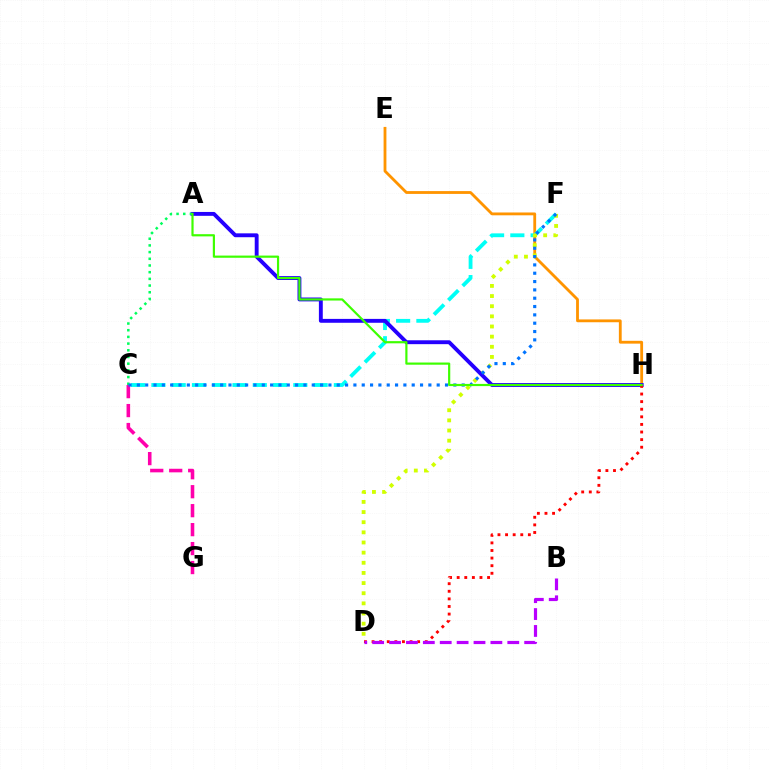{('E', 'H'): [{'color': '#ff9400', 'line_style': 'solid', 'thickness': 2.03}], ('C', 'F'): [{'color': '#00fff6', 'line_style': 'dashed', 'thickness': 2.75}, {'color': '#0074ff', 'line_style': 'dotted', 'thickness': 2.26}], ('C', 'G'): [{'color': '#ff00ac', 'line_style': 'dashed', 'thickness': 2.58}], ('D', 'F'): [{'color': '#d1ff00', 'line_style': 'dotted', 'thickness': 2.76}], ('A', 'H'): [{'color': '#2500ff', 'line_style': 'solid', 'thickness': 2.79}, {'color': '#3dff00', 'line_style': 'solid', 'thickness': 1.57}], ('D', 'H'): [{'color': '#ff0000', 'line_style': 'dotted', 'thickness': 2.06}], ('A', 'C'): [{'color': '#00ff5c', 'line_style': 'dotted', 'thickness': 1.82}], ('B', 'D'): [{'color': '#b900ff', 'line_style': 'dashed', 'thickness': 2.29}]}